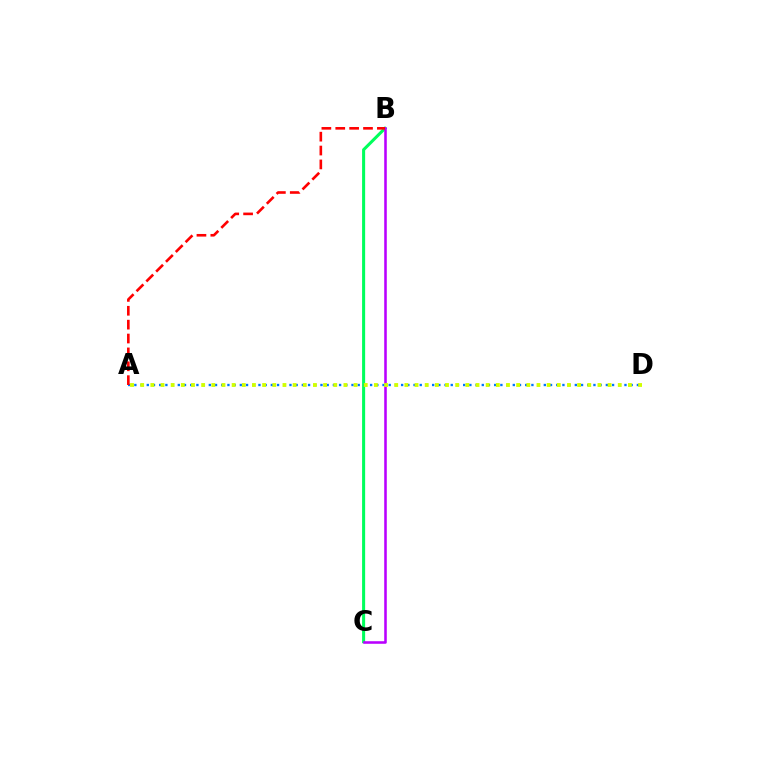{('B', 'C'): [{'color': '#00ff5c', 'line_style': 'solid', 'thickness': 2.2}, {'color': '#b900ff', 'line_style': 'solid', 'thickness': 1.85}], ('A', 'D'): [{'color': '#0074ff', 'line_style': 'dotted', 'thickness': 1.69}, {'color': '#d1ff00', 'line_style': 'dotted', 'thickness': 2.76}], ('A', 'B'): [{'color': '#ff0000', 'line_style': 'dashed', 'thickness': 1.89}]}